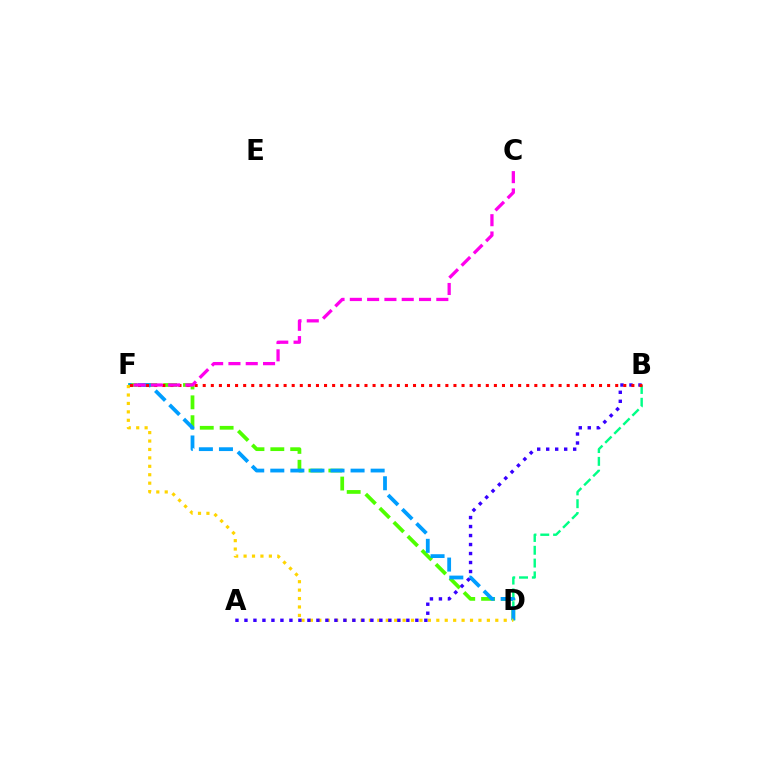{('D', 'F'): [{'color': '#4fff00', 'line_style': 'dashed', 'thickness': 2.7}, {'color': '#009eff', 'line_style': 'dashed', 'thickness': 2.73}, {'color': '#ffd500', 'line_style': 'dotted', 'thickness': 2.29}], ('B', 'D'): [{'color': '#00ff86', 'line_style': 'dashed', 'thickness': 1.74}], ('A', 'B'): [{'color': '#3700ff', 'line_style': 'dotted', 'thickness': 2.44}], ('B', 'F'): [{'color': '#ff0000', 'line_style': 'dotted', 'thickness': 2.2}], ('C', 'F'): [{'color': '#ff00ed', 'line_style': 'dashed', 'thickness': 2.35}]}